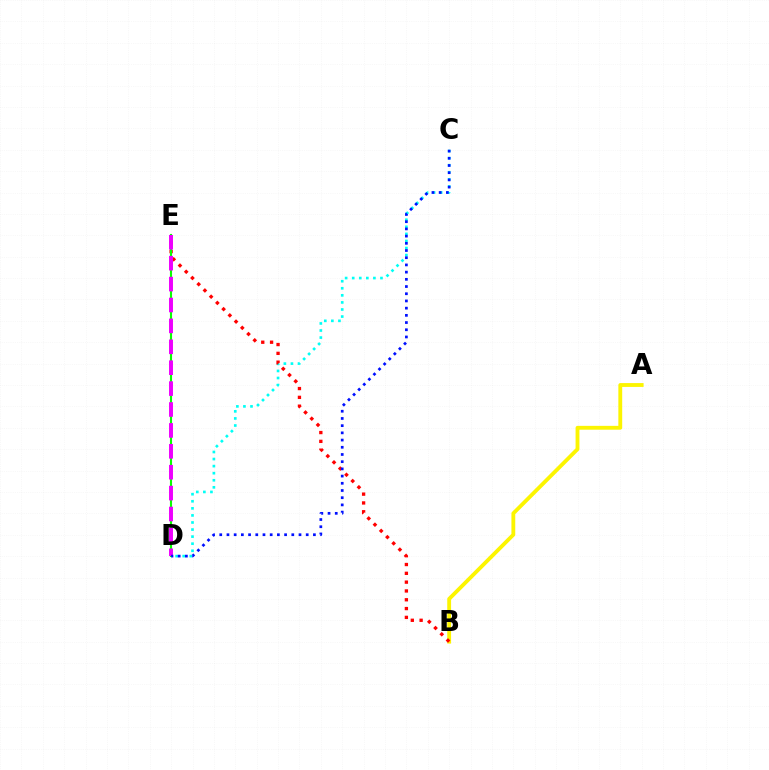{('C', 'D'): [{'color': '#00fff6', 'line_style': 'dotted', 'thickness': 1.92}, {'color': '#0010ff', 'line_style': 'dotted', 'thickness': 1.96}], ('A', 'B'): [{'color': '#fcf500', 'line_style': 'solid', 'thickness': 2.77}], ('B', 'E'): [{'color': '#ff0000', 'line_style': 'dotted', 'thickness': 2.39}], ('D', 'E'): [{'color': '#08ff00', 'line_style': 'solid', 'thickness': 1.52}, {'color': '#ee00ff', 'line_style': 'dashed', 'thickness': 2.84}]}